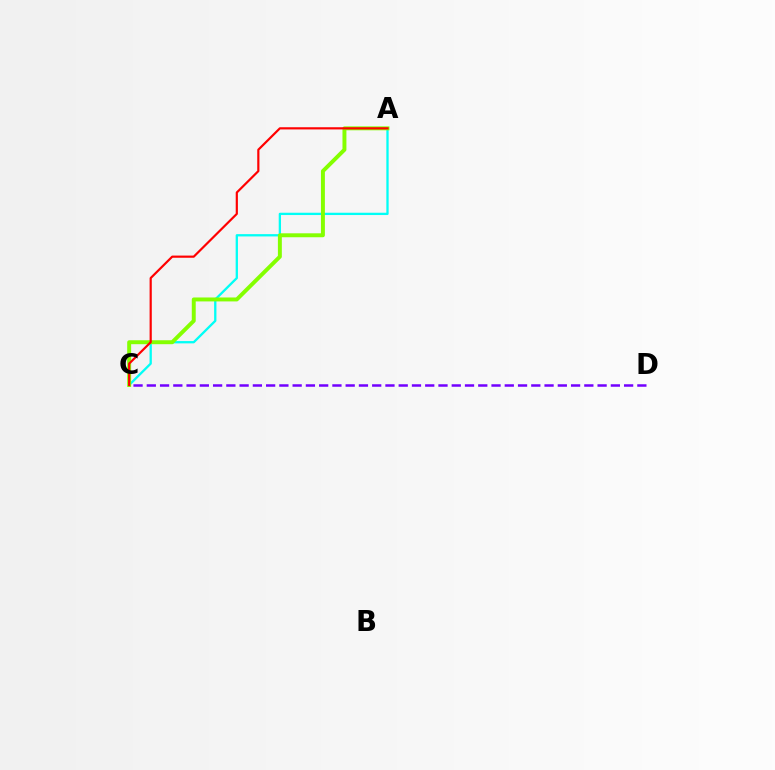{('A', 'C'): [{'color': '#00fff6', 'line_style': 'solid', 'thickness': 1.66}, {'color': '#84ff00', 'line_style': 'solid', 'thickness': 2.84}, {'color': '#ff0000', 'line_style': 'solid', 'thickness': 1.57}], ('C', 'D'): [{'color': '#7200ff', 'line_style': 'dashed', 'thickness': 1.8}]}